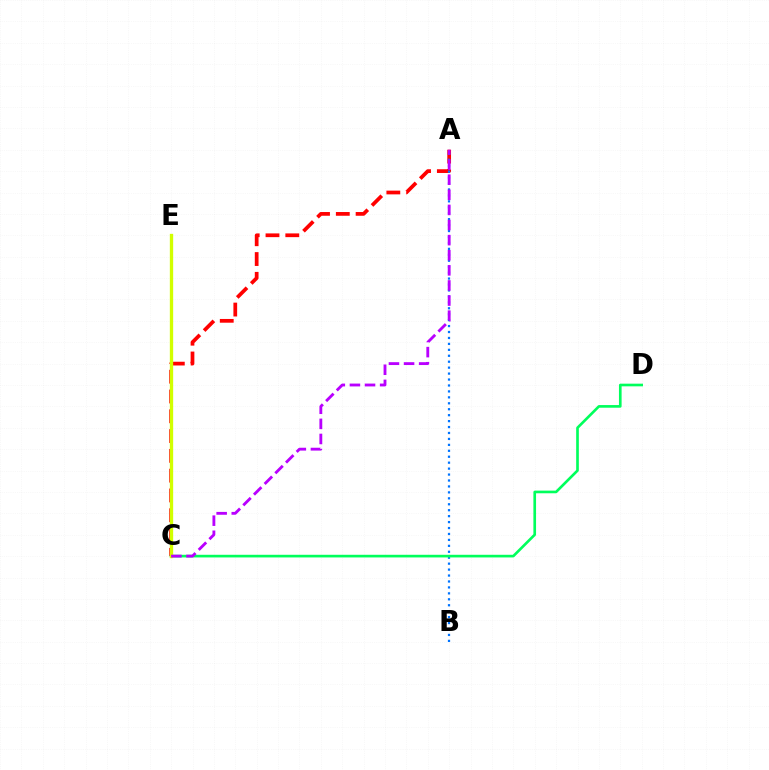{('A', 'C'): [{'color': '#ff0000', 'line_style': 'dashed', 'thickness': 2.69}, {'color': '#b900ff', 'line_style': 'dashed', 'thickness': 2.05}], ('A', 'B'): [{'color': '#0074ff', 'line_style': 'dotted', 'thickness': 1.61}], ('C', 'D'): [{'color': '#00ff5c', 'line_style': 'solid', 'thickness': 1.91}], ('C', 'E'): [{'color': '#d1ff00', 'line_style': 'solid', 'thickness': 2.39}]}